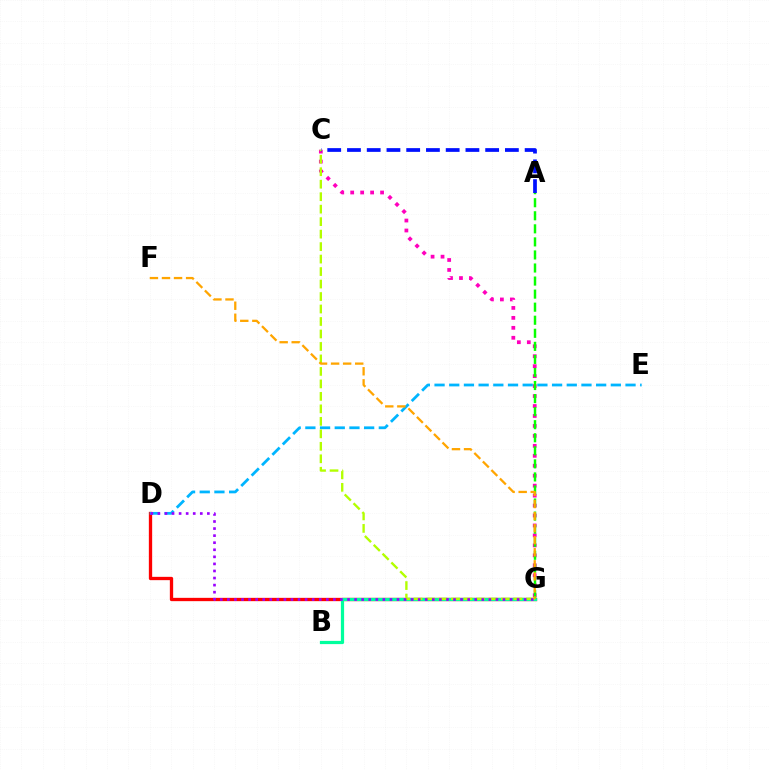{('C', 'G'): [{'color': '#ff00bd', 'line_style': 'dotted', 'thickness': 2.71}, {'color': '#b3ff00', 'line_style': 'dashed', 'thickness': 1.7}], ('D', 'G'): [{'color': '#ff0000', 'line_style': 'solid', 'thickness': 2.39}, {'color': '#9b00ff', 'line_style': 'dotted', 'thickness': 1.92}], ('B', 'G'): [{'color': '#00ff9d', 'line_style': 'solid', 'thickness': 2.32}], ('D', 'E'): [{'color': '#00b5ff', 'line_style': 'dashed', 'thickness': 2.0}], ('A', 'G'): [{'color': '#08ff00', 'line_style': 'dashed', 'thickness': 1.77}], ('F', 'G'): [{'color': '#ffa500', 'line_style': 'dashed', 'thickness': 1.64}], ('A', 'C'): [{'color': '#0010ff', 'line_style': 'dashed', 'thickness': 2.68}]}